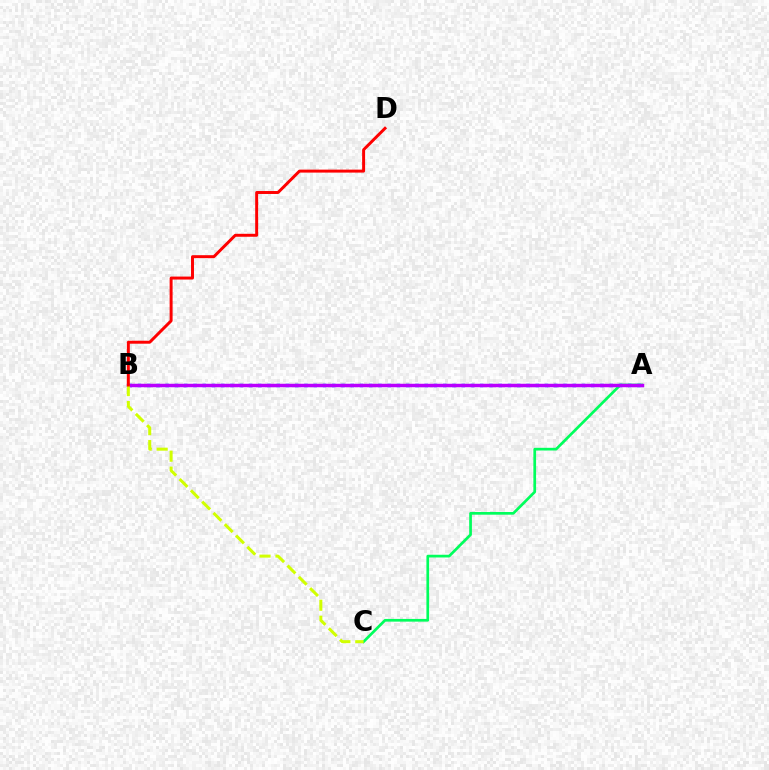{('A', 'C'): [{'color': '#00ff5c', 'line_style': 'solid', 'thickness': 1.95}], ('A', 'B'): [{'color': '#0074ff', 'line_style': 'dotted', 'thickness': 2.51}, {'color': '#b900ff', 'line_style': 'solid', 'thickness': 2.49}], ('B', 'C'): [{'color': '#d1ff00', 'line_style': 'dashed', 'thickness': 2.17}], ('B', 'D'): [{'color': '#ff0000', 'line_style': 'solid', 'thickness': 2.13}]}